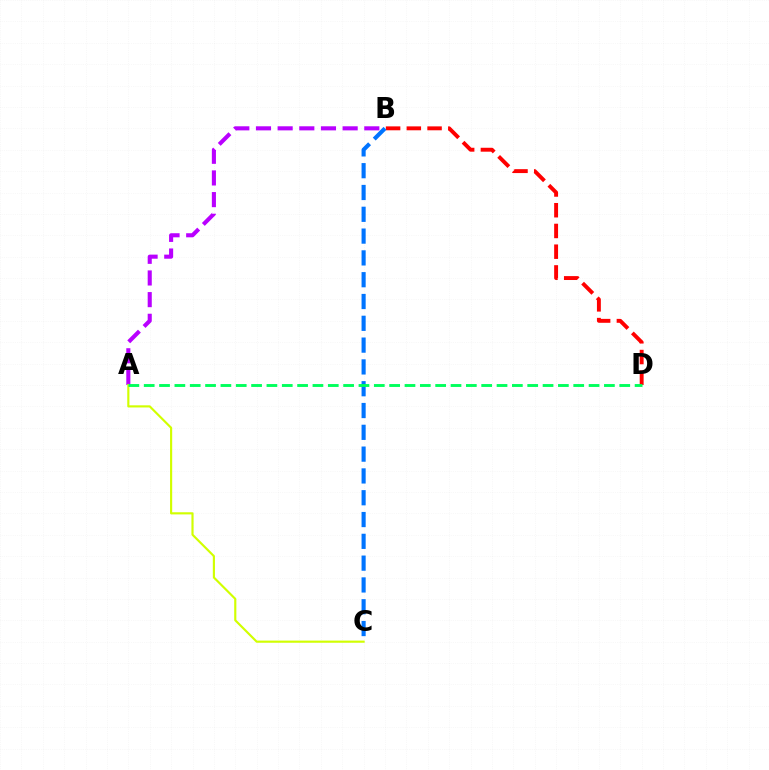{('A', 'B'): [{'color': '#b900ff', 'line_style': 'dashed', 'thickness': 2.94}], ('B', 'D'): [{'color': '#ff0000', 'line_style': 'dashed', 'thickness': 2.82}], ('A', 'C'): [{'color': '#d1ff00', 'line_style': 'solid', 'thickness': 1.55}], ('B', 'C'): [{'color': '#0074ff', 'line_style': 'dashed', 'thickness': 2.96}], ('A', 'D'): [{'color': '#00ff5c', 'line_style': 'dashed', 'thickness': 2.08}]}